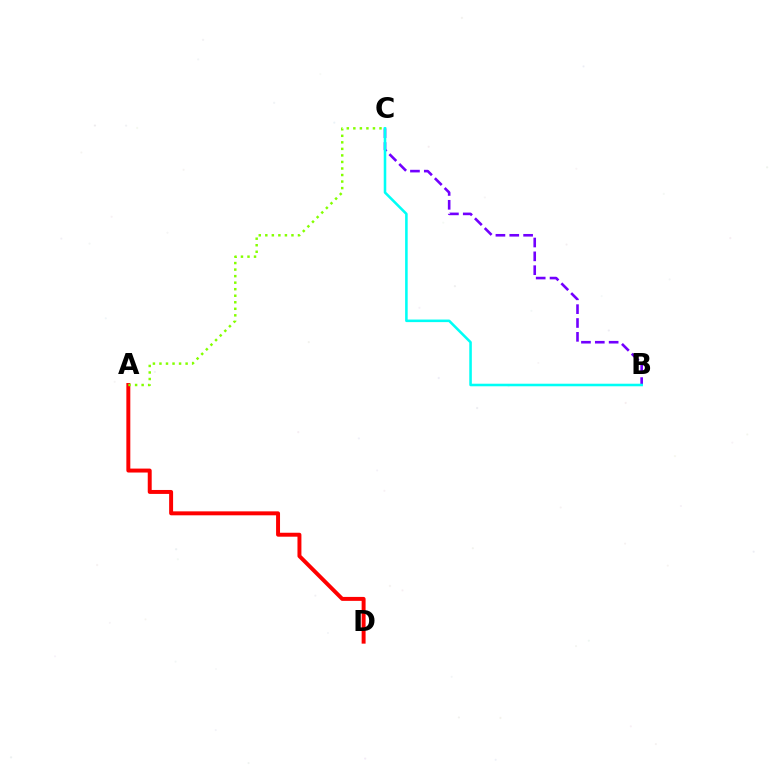{('A', 'D'): [{'color': '#ff0000', 'line_style': 'solid', 'thickness': 2.84}], ('B', 'C'): [{'color': '#7200ff', 'line_style': 'dashed', 'thickness': 1.88}, {'color': '#00fff6', 'line_style': 'solid', 'thickness': 1.84}], ('A', 'C'): [{'color': '#84ff00', 'line_style': 'dotted', 'thickness': 1.78}]}